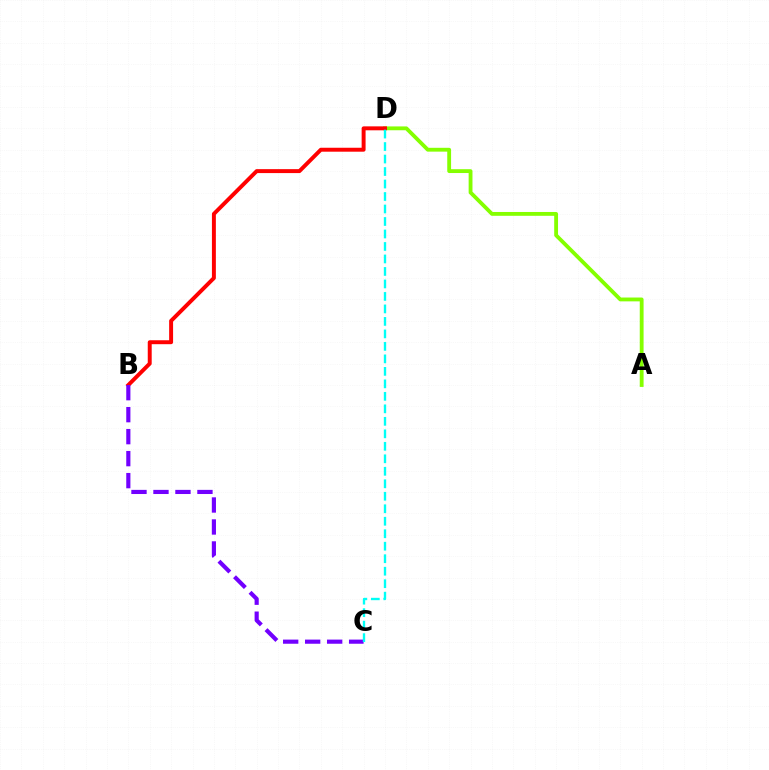{('A', 'D'): [{'color': '#84ff00', 'line_style': 'solid', 'thickness': 2.76}], ('B', 'D'): [{'color': '#ff0000', 'line_style': 'solid', 'thickness': 2.84}], ('B', 'C'): [{'color': '#7200ff', 'line_style': 'dashed', 'thickness': 2.99}], ('C', 'D'): [{'color': '#00fff6', 'line_style': 'dashed', 'thickness': 1.7}]}